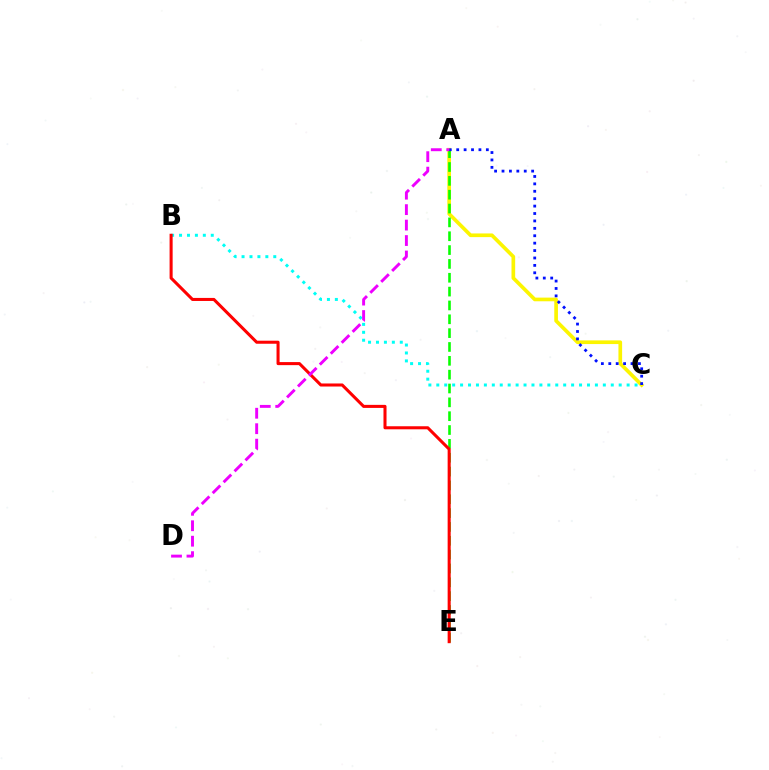{('B', 'C'): [{'color': '#00fff6', 'line_style': 'dotted', 'thickness': 2.15}], ('A', 'C'): [{'color': '#fcf500', 'line_style': 'solid', 'thickness': 2.64}, {'color': '#0010ff', 'line_style': 'dotted', 'thickness': 2.01}], ('A', 'E'): [{'color': '#08ff00', 'line_style': 'dashed', 'thickness': 1.88}], ('B', 'E'): [{'color': '#ff0000', 'line_style': 'solid', 'thickness': 2.19}], ('A', 'D'): [{'color': '#ee00ff', 'line_style': 'dashed', 'thickness': 2.1}]}